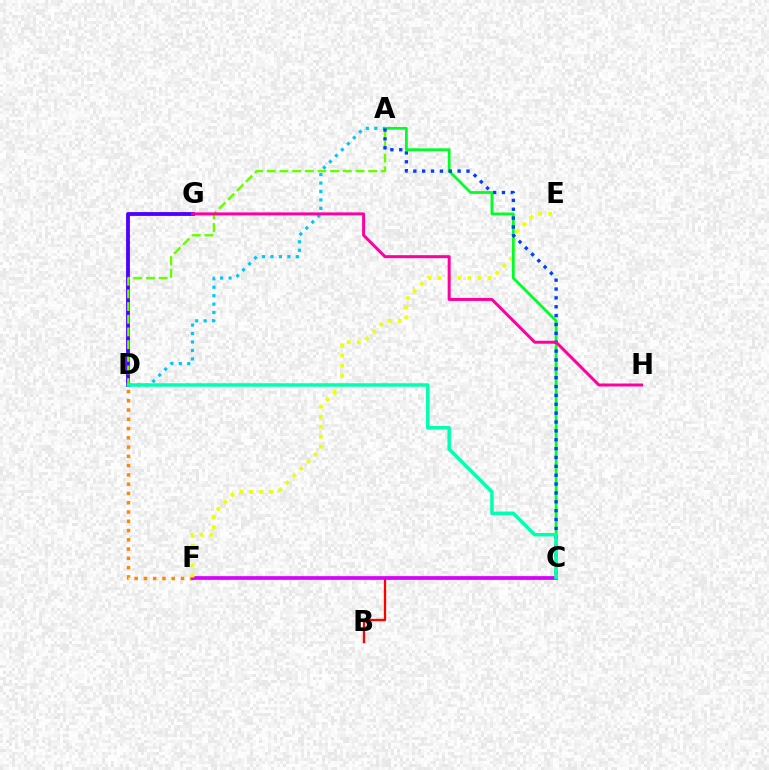{('B', 'C'): [{'color': '#ff0000', 'line_style': 'solid', 'thickness': 1.63}], ('D', 'F'): [{'color': '#ff8800', 'line_style': 'dotted', 'thickness': 2.52}], ('D', 'G'): [{'color': '#4f00ff', 'line_style': 'solid', 'thickness': 2.76}], ('C', 'F'): [{'color': '#d600ff', 'line_style': 'solid', 'thickness': 2.66}], ('E', 'F'): [{'color': '#eeff00', 'line_style': 'dotted', 'thickness': 2.71}], ('A', 'D'): [{'color': '#00c7ff', 'line_style': 'dotted', 'thickness': 2.3}, {'color': '#66ff00', 'line_style': 'dashed', 'thickness': 1.72}], ('A', 'C'): [{'color': '#00ff27', 'line_style': 'solid', 'thickness': 2.0}, {'color': '#003fff', 'line_style': 'dotted', 'thickness': 2.41}], ('C', 'D'): [{'color': '#00ffaf', 'line_style': 'solid', 'thickness': 2.5}], ('G', 'H'): [{'color': '#ff00a0', 'line_style': 'solid', 'thickness': 2.16}]}